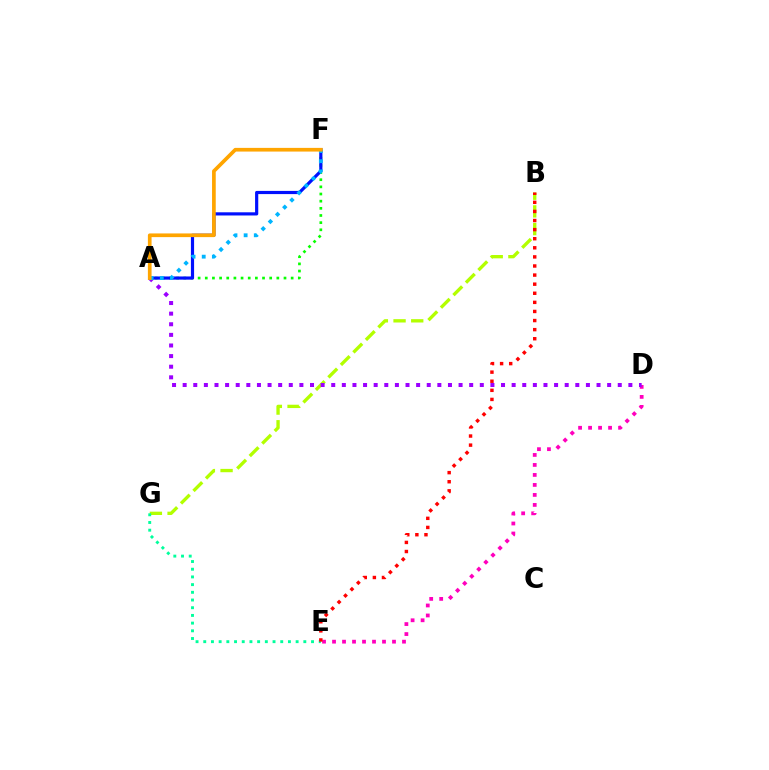{('A', 'F'): [{'color': '#08ff00', 'line_style': 'dotted', 'thickness': 1.94}, {'color': '#0010ff', 'line_style': 'solid', 'thickness': 2.29}, {'color': '#00b5ff', 'line_style': 'dotted', 'thickness': 2.76}, {'color': '#ffa500', 'line_style': 'solid', 'thickness': 2.66}], ('B', 'G'): [{'color': '#b3ff00', 'line_style': 'dashed', 'thickness': 2.4}], ('E', 'G'): [{'color': '#00ff9d', 'line_style': 'dotted', 'thickness': 2.09}], ('D', 'E'): [{'color': '#ff00bd', 'line_style': 'dotted', 'thickness': 2.72}], ('A', 'D'): [{'color': '#9b00ff', 'line_style': 'dotted', 'thickness': 2.88}], ('B', 'E'): [{'color': '#ff0000', 'line_style': 'dotted', 'thickness': 2.47}]}